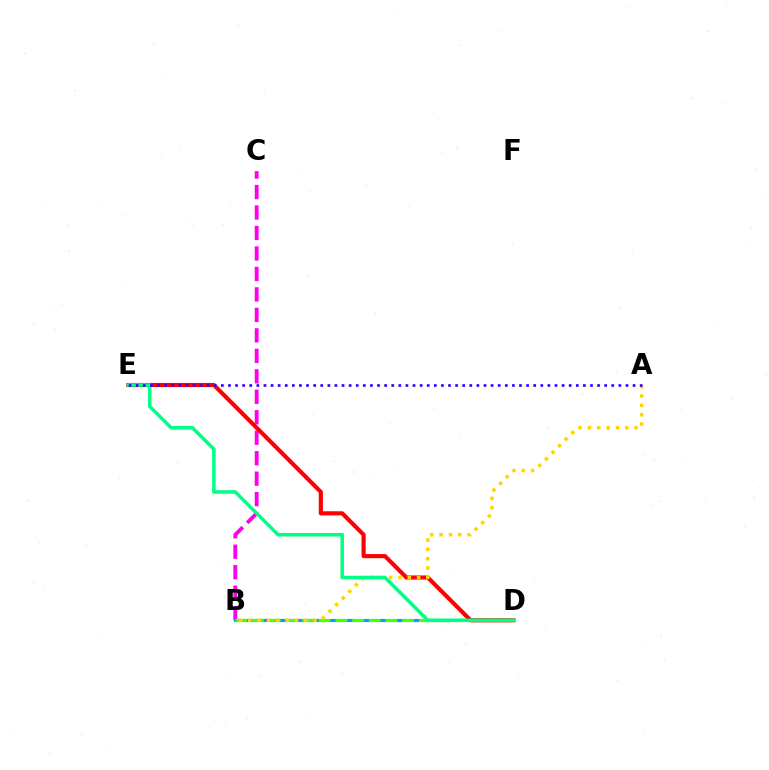{('B', 'C'): [{'color': '#ff00ed', 'line_style': 'dashed', 'thickness': 2.78}], ('B', 'D'): [{'color': '#009eff', 'line_style': 'solid', 'thickness': 2.25}, {'color': '#4fff00', 'line_style': 'dashed', 'thickness': 2.27}], ('D', 'E'): [{'color': '#ff0000', 'line_style': 'solid', 'thickness': 2.97}, {'color': '#00ff86', 'line_style': 'solid', 'thickness': 2.53}], ('A', 'B'): [{'color': '#ffd500', 'line_style': 'dotted', 'thickness': 2.53}], ('A', 'E'): [{'color': '#3700ff', 'line_style': 'dotted', 'thickness': 1.93}]}